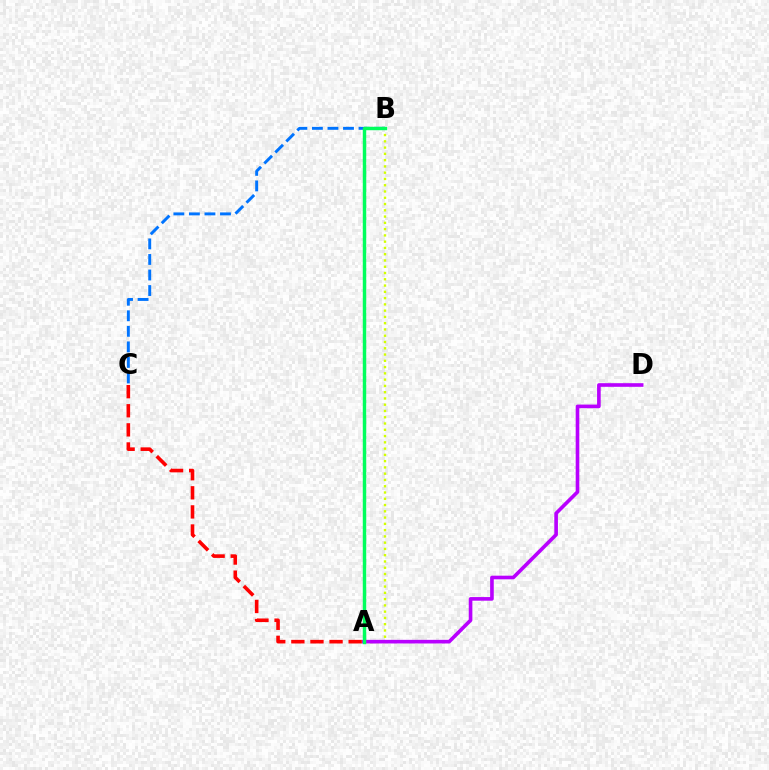{('A', 'B'): [{'color': '#d1ff00', 'line_style': 'dotted', 'thickness': 1.7}, {'color': '#00ff5c', 'line_style': 'solid', 'thickness': 2.47}], ('A', 'D'): [{'color': '#b900ff', 'line_style': 'solid', 'thickness': 2.61}], ('B', 'C'): [{'color': '#0074ff', 'line_style': 'dashed', 'thickness': 2.11}], ('A', 'C'): [{'color': '#ff0000', 'line_style': 'dashed', 'thickness': 2.59}]}